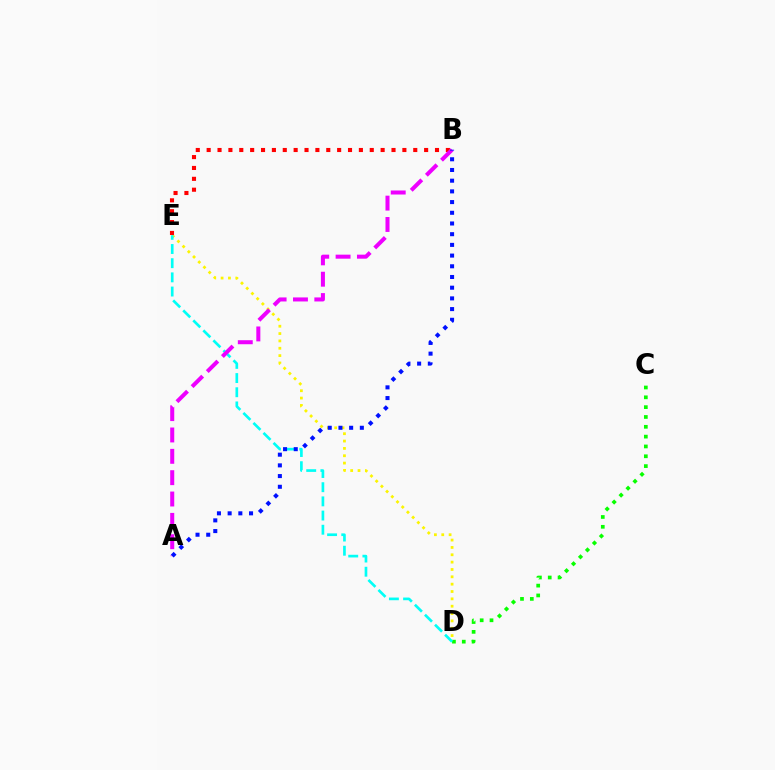{('D', 'E'): [{'color': '#fcf500', 'line_style': 'dotted', 'thickness': 2.0}, {'color': '#00fff6', 'line_style': 'dashed', 'thickness': 1.93}], ('B', 'E'): [{'color': '#ff0000', 'line_style': 'dotted', 'thickness': 2.95}], ('C', 'D'): [{'color': '#08ff00', 'line_style': 'dotted', 'thickness': 2.67}], ('A', 'B'): [{'color': '#ee00ff', 'line_style': 'dashed', 'thickness': 2.9}, {'color': '#0010ff', 'line_style': 'dotted', 'thickness': 2.91}]}